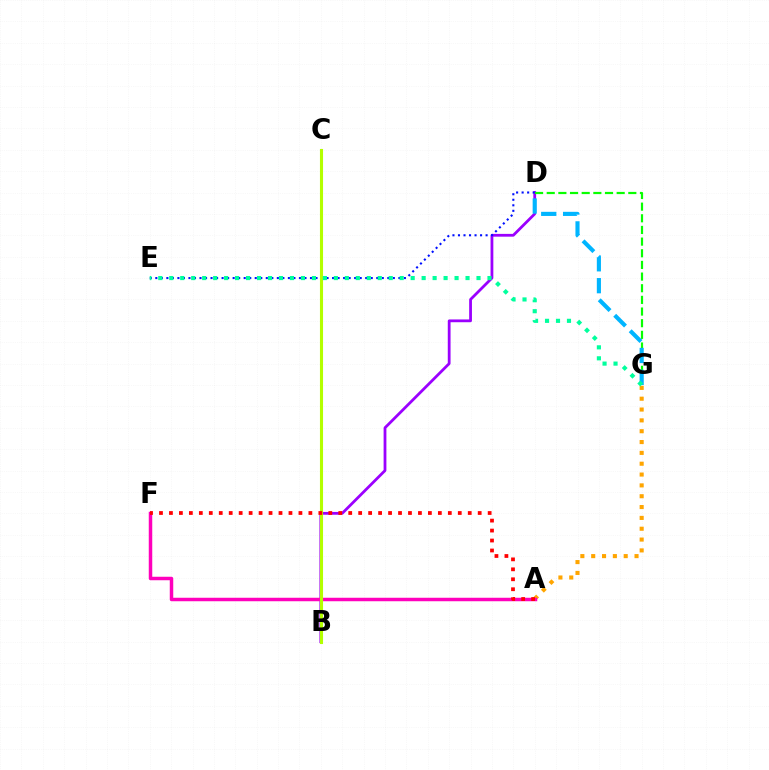{('A', 'G'): [{'color': '#ffa500', 'line_style': 'dotted', 'thickness': 2.94}], ('B', 'D'): [{'color': '#9b00ff', 'line_style': 'solid', 'thickness': 2.01}], ('D', 'E'): [{'color': '#0010ff', 'line_style': 'dotted', 'thickness': 1.5}], ('A', 'F'): [{'color': '#ff00bd', 'line_style': 'solid', 'thickness': 2.51}, {'color': '#ff0000', 'line_style': 'dotted', 'thickness': 2.71}], ('B', 'C'): [{'color': '#b3ff00', 'line_style': 'solid', 'thickness': 2.23}], ('D', 'G'): [{'color': '#08ff00', 'line_style': 'dashed', 'thickness': 1.58}, {'color': '#00b5ff', 'line_style': 'dashed', 'thickness': 2.97}], ('E', 'G'): [{'color': '#00ff9d', 'line_style': 'dotted', 'thickness': 2.98}]}